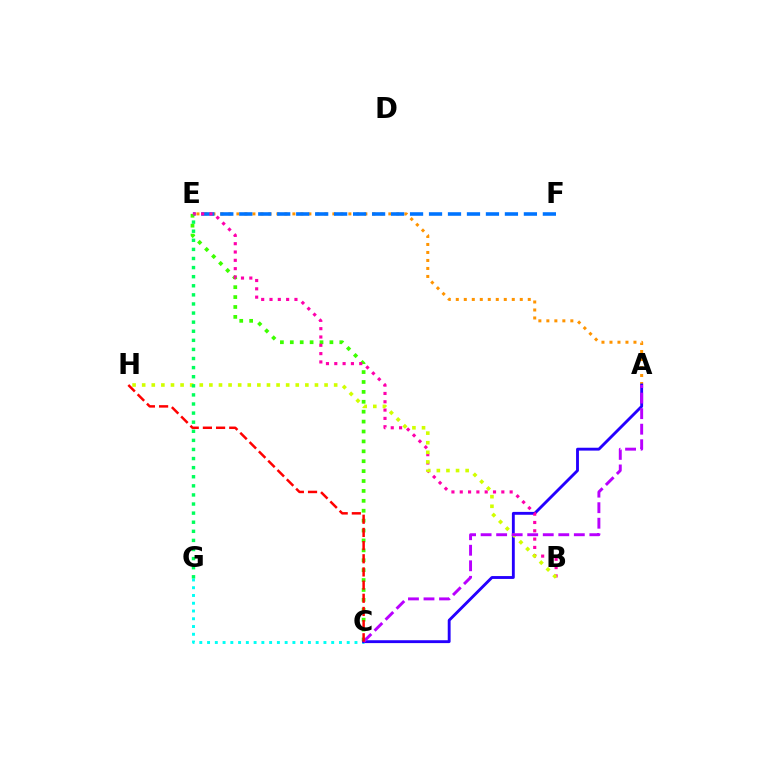{('C', 'G'): [{'color': '#00fff6', 'line_style': 'dotted', 'thickness': 2.11}], ('A', 'E'): [{'color': '#ff9400', 'line_style': 'dotted', 'thickness': 2.17}], ('E', 'F'): [{'color': '#0074ff', 'line_style': 'dashed', 'thickness': 2.58}], ('C', 'E'): [{'color': '#3dff00', 'line_style': 'dotted', 'thickness': 2.69}], ('A', 'C'): [{'color': '#2500ff', 'line_style': 'solid', 'thickness': 2.07}, {'color': '#b900ff', 'line_style': 'dashed', 'thickness': 2.11}], ('B', 'E'): [{'color': '#ff00ac', 'line_style': 'dotted', 'thickness': 2.26}], ('B', 'H'): [{'color': '#d1ff00', 'line_style': 'dotted', 'thickness': 2.61}], ('E', 'G'): [{'color': '#00ff5c', 'line_style': 'dotted', 'thickness': 2.47}], ('C', 'H'): [{'color': '#ff0000', 'line_style': 'dashed', 'thickness': 1.79}]}